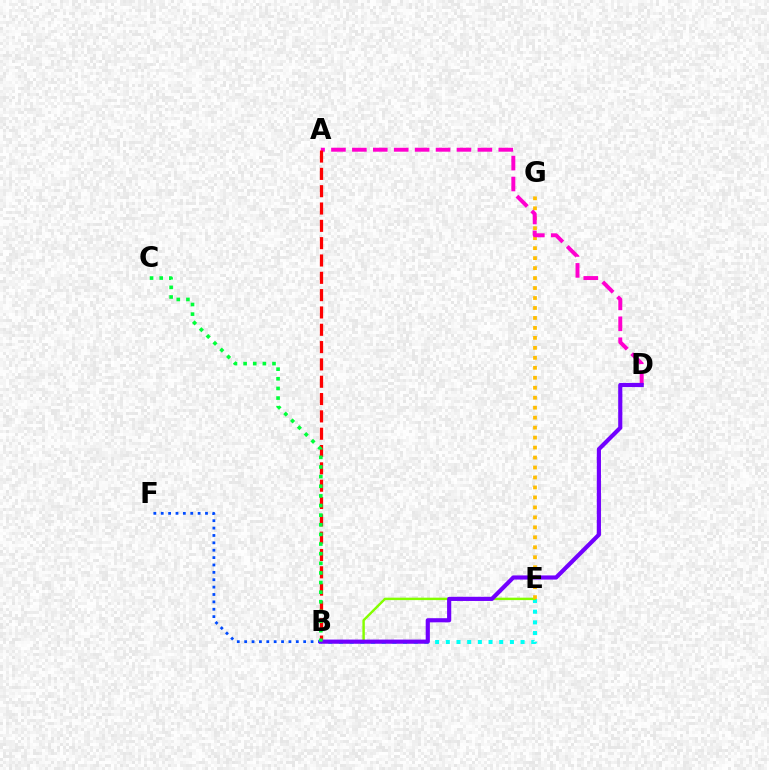{('B', 'E'): [{'color': '#00fff6', 'line_style': 'dotted', 'thickness': 2.9}, {'color': '#84ff00', 'line_style': 'solid', 'thickness': 1.75}], ('E', 'G'): [{'color': '#ffbd00', 'line_style': 'dotted', 'thickness': 2.71}], ('A', 'D'): [{'color': '#ff00cf', 'line_style': 'dashed', 'thickness': 2.84}], ('B', 'F'): [{'color': '#004bff', 'line_style': 'dotted', 'thickness': 2.0}], ('A', 'B'): [{'color': '#ff0000', 'line_style': 'dashed', 'thickness': 2.35}], ('B', 'D'): [{'color': '#7200ff', 'line_style': 'solid', 'thickness': 3.0}], ('B', 'C'): [{'color': '#00ff39', 'line_style': 'dotted', 'thickness': 2.62}]}